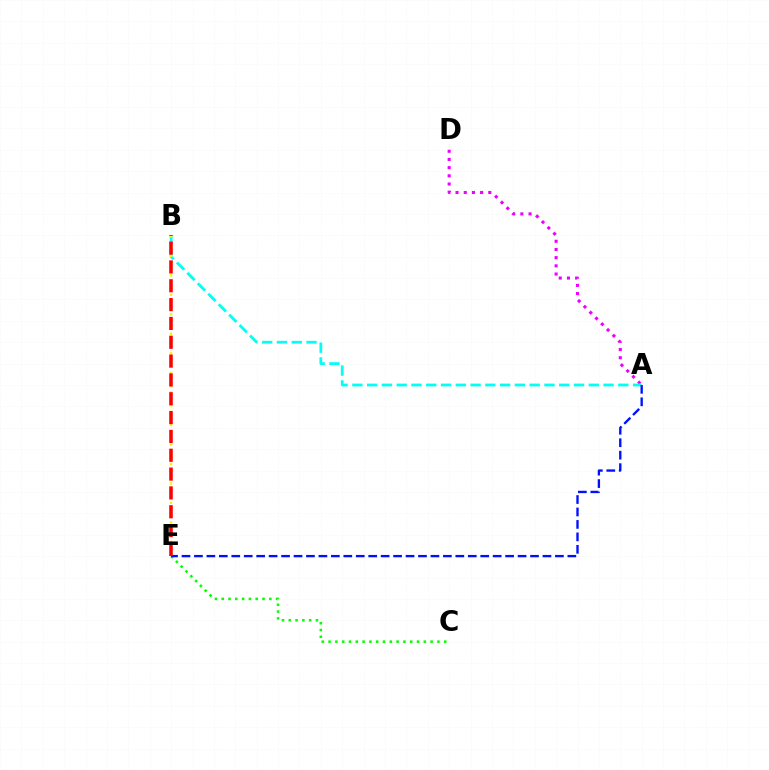{('C', 'E'): [{'color': '#08ff00', 'line_style': 'dotted', 'thickness': 1.85}], ('A', 'D'): [{'color': '#ee00ff', 'line_style': 'dotted', 'thickness': 2.22}], ('A', 'B'): [{'color': '#00fff6', 'line_style': 'dashed', 'thickness': 2.01}], ('B', 'E'): [{'color': '#fcf500', 'line_style': 'dotted', 'thickness': 1.77}, {'color': '#ff0000', 'line_style': 'dashed', 'thickness': 2.56}], ('A', 'E'): [{'color': '#0010ff', 'line_style': 'dashed', 'thickness': 1.69}]}